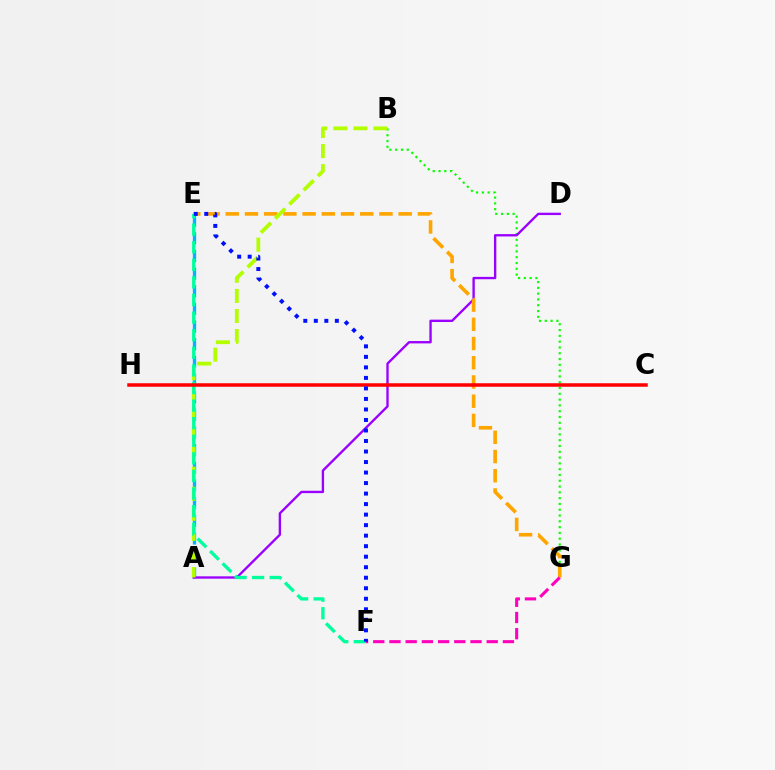{('A', 'E'): [{'color': '#00b5ff', 'line_style': 'dashed', 'thickness': 2.4}], ('B', 'G'): [{'color': '#08ff00', 'line_style': 'dotted', 'thickness': 1.57}], ('A', 'D'): [{'color': '#9b00ff', 'line_style': 'solid', 'thickness': 1.7}], ('E', 'G'): [{'color': '#ffa500', 'line_style': 'dashed', 'thickness': 2.61}], ('A', 'B'): [{'color': '#b3ff00', 'line_style': 'dashed', 'thickness': 2.73}], ('E', 'F'): [{'color': '#00ff9d', 'line_style': 'dashed', 'thickness': 2.39}, {'color': '#0010ff', 'line_style': 'dotted', 'thickness': 2.86}], ('F', 'G'): [{'color': '#ff00bd', 'line_style': 'dashed', 'thickness': 2.2}], ('C', 'H'): [{'color': '#ff0000', 'line_style': 'solid', 'thickness': 2.52}]}